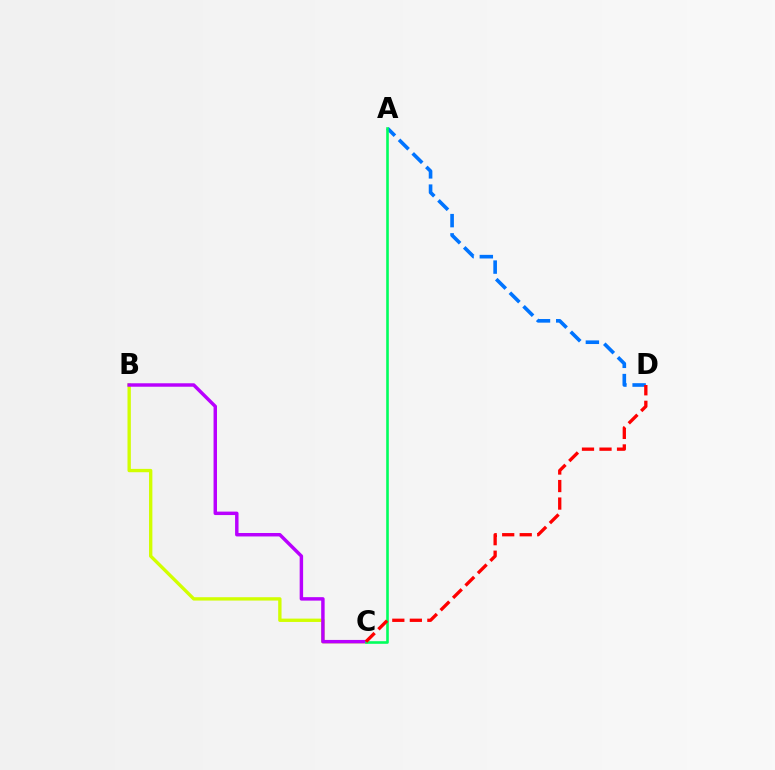{('B', 'C'): [{'color': '#d1ff00', 'line_style': 'solid', 'thickness': 2.41}, {'color': '#b900ff', 'line_style': 'solid', 'thickness': 2.48}], ('A', 'D'): [{'color': '#0074ff', 'line_style': 'dashed', 'thickness': 2.61}], ('A', 'C'): [{'color': '#00ff5c', 'line_style': 'solid', 'thickness': 1.88}], ('C', 'D'): [{'color': '#ff0000', 'line_style': 'dashed', 'thickness': 2.38}]}